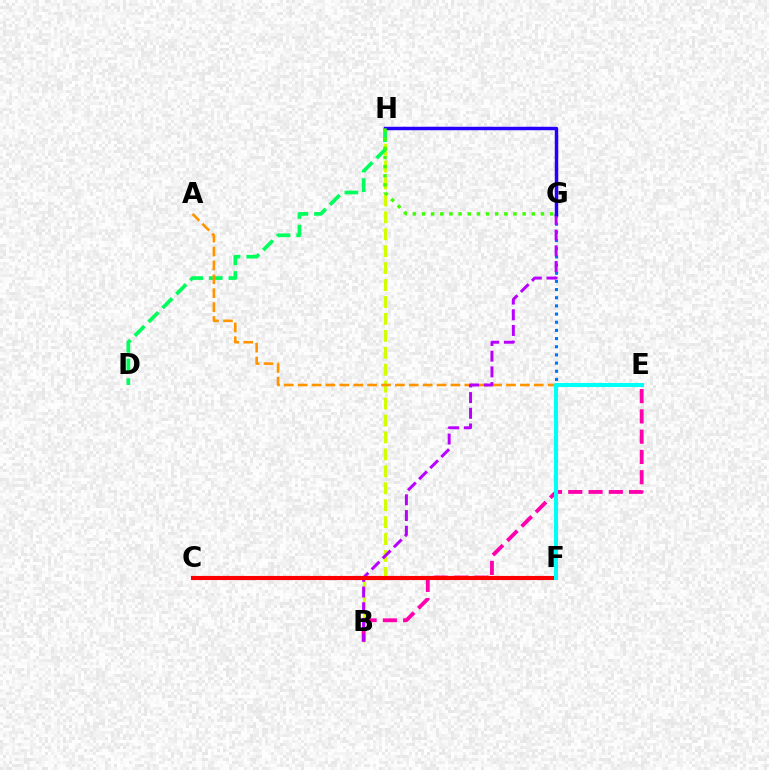{('B', 'H'): [{'color': '#d1ff00', 'line_style': 'dashed', 'thickness': 2.3}], ('F', 'G'): [{'color': '#0074ff', 'line_style': 'dotted', 'thickness': 2.22}], ('D', 'H'): [{'color': '#00ff5c', 'line_style': 'dashed', 'thickness': 2.66}], ('B', 'E'): [{'color': '#ff00ac', 'line_style': 'dashed', 'thickness': 2.75}], ('A', 'E'): [{'color': '#ff9400', 'line_style': 'dashed', 'thickness': 1.89}], ('B', 'G'): [{'color': '#b900ff', 'line_style': 'dashed', 'thickness': 2.13}], ('C', 'F'): [{'color': '#ff0000', 'line_style': 'solid', 'thickness': 2.96}], ('G', 'H'): [{'color': '#2500ff', 'line_style': 'solid', 'thickness': 2.49}, {'color': '#3dff00', 'line_style': 'dotted', 'thickness': 2.49}], ('E', 'F'): [{'color': '#00fff6', 'line_style': 'solid', 'thickness': 2.94}]}